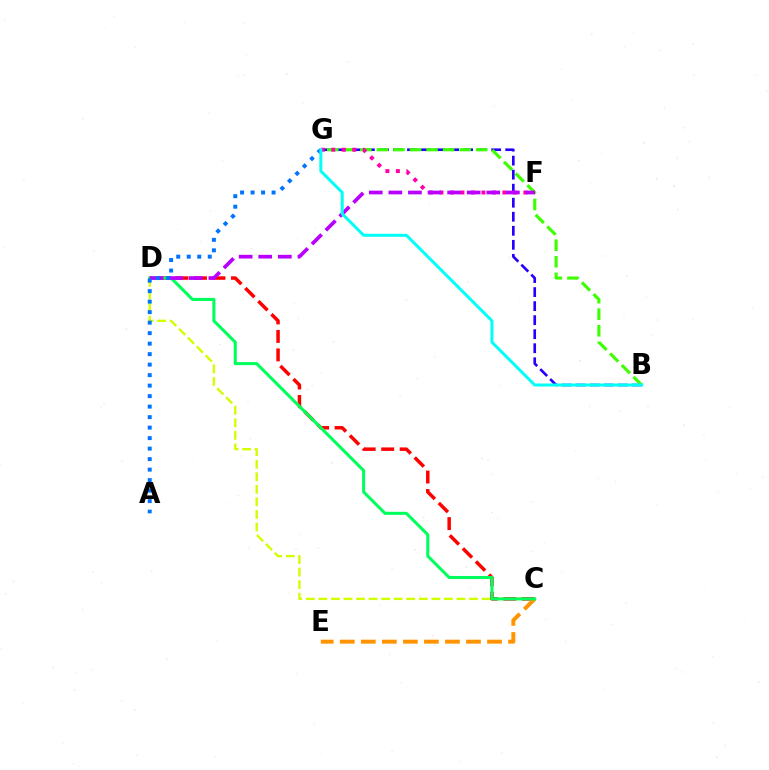{('C', 'D'): [{'color': '#d1ff00', 'line_style': 'dashed', 'thickness': 1.71}, {'color': '#ff0000', 'line_style': 'dashed', 'thickness': 2.51}, {'color': '#00ff5c', 'line_style': 'solid', 'thickness': 2.2}], ('B', 'G'): [{'color': '#2500ff', 'line_style': 'dashed', 'thickness': 1.91}, {'color': '#3dff00', 'line_style': 'dashed', 'thickness': 2.25}, {'color': '#00fff6', 'line_style': 'solid', 'thickness': 2.15}], ('C', 'E'): [{'color': '#ff9400', 'line_style': 'dashed', 'thickness': 2.86}], ('F', 'G'): [{'color': '#ff00ac', 'line_style': 'dotted', 'thickness': 2.85}], ('D', 'F'): [{'color': '#b900ff', 'line_style': 'dashed', 'thickness': 2.66}], ('A', 'G'): [{'color': '#0074ff', 'line_style': 'dotted', 'thickness': 2.85}]}